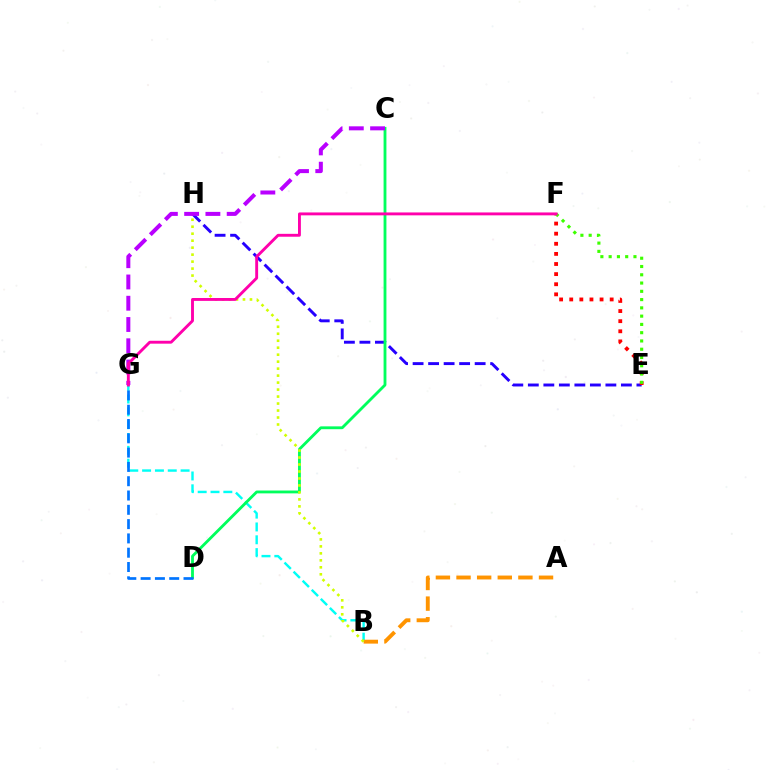{('E', 'H'): [{'color': '#2500ff', 'line_style': 'dashed', 'thickness': 2.11}], ('B', 'G'): [{'color': '#00fff6', 'line_style': 'dashed', 'thickness': 1.74}], ('E', 'F'): [{'color': '#ff0000', 'line_style': 'dotted', 'thickness': 2.75}, {'color': '#3dff00', 'line_style': 'dotted', 'thickness': 2.25}], ('A', 'B'): [{'color': '#ff9400', 'line_style': 'dashed', 'thickness': 2.8}], ('C', 'D'): [{'color': '#00ff5c', 'line_style': 'solid', 'thickness': 2.04}], ('B', 'H'): [{'color': '#d1ff00', 'line_style': 'dotted', 'thickness': 1.9}], ('C', 'G'): [{'color': '#b900ff', 'line_style': 'dashed', 'thickness': 2.89}], ('D', 'G'): [{'color': '#0074ff', 'line_style': 'dashed', 'thickness': 1.94}], ('F', 'G'): [{'color': '#ff00ac', 'line_style': 'solid', 'thickness': 2.08}]}